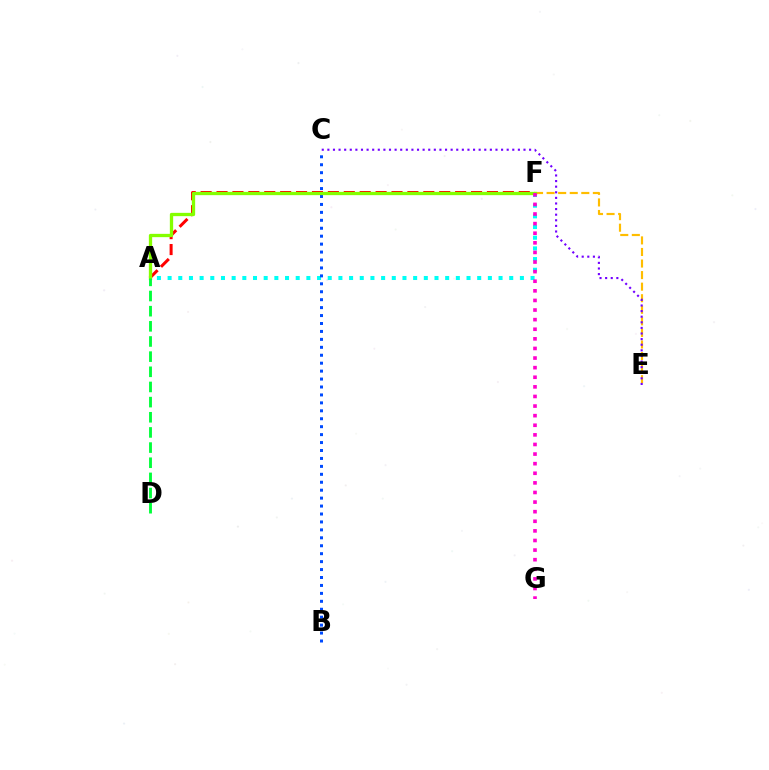{('A', 'F'): [{'color': '#00fff6', 'line_style': 'dotted', 'thickness': 2.9}, {'color': '#ff0000', 'line_style': 'dashed', 'thickness': 2.16}, {'color': '#84ff00', 'line_style': 'solid', 'thickness': 2.38}], ('E', 'F'): [{'color': '#ffbd00', 'line_style': 'dashed', 'thickness': 1.57}], ('C', 'E'): [{'color': '#7200ff', 'line_style': 'dotted', 'thickness': 1.52}], ('B', 'C'): [{'color': '#004bff', 'line_style': 'dotted', 'thickness': 2.16}], ('F', 'G'): [{'color': '#ff00cf', 'line_style': 'dotted', 'thickness': 2.61}], ('A', 'D'): [{'color': '#00ff39', 'line_style': 'dashed', 'thickness': 2.06}]}